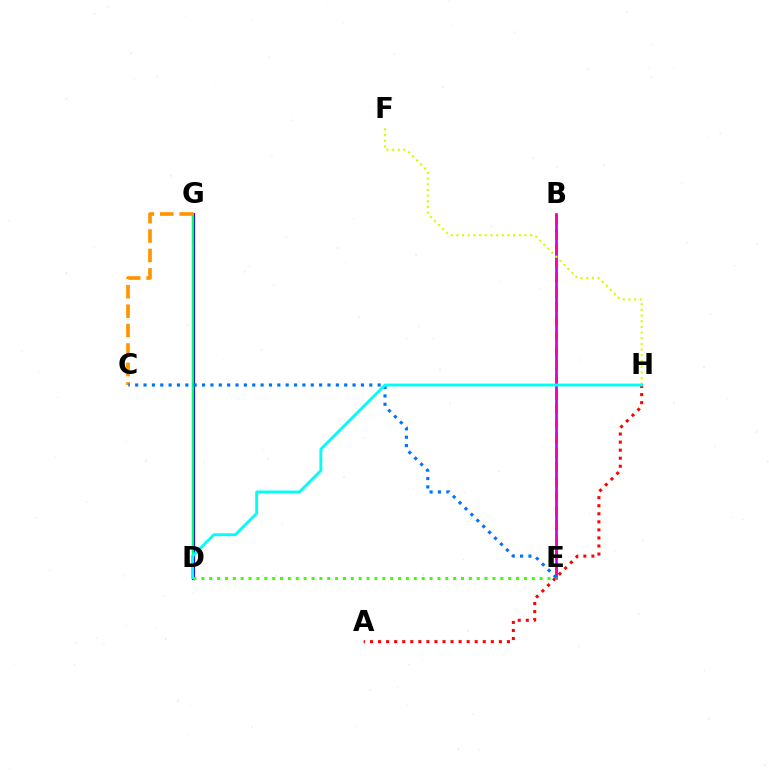{('A', 'H'): [{'color': '#ff0000', 'line_style': 'dotted', 'thickness': 2.19}], ('B', 'E'): [{'color': '#b900ff', 'line_style': 'solid', 'thickness': 1.9}, {'color': '#ff00ac', 'line_style': 'dashed', 'thickness': 1.98}], ('D', 'G'): [{'color': '#2500ff', 'line_style': 'solid', 'thickness': 2.29}, {'color': '#00ff5c', 'line_style': 'solid', 'thickness': 1.56}], ('F', 'H'): [{'color': '#d1ff00', 'line_style': 'dotted', 'thickness': 1.54}], ('C', 'G'): [{'color': '#ff9400', 'line_style': 'dashed', 'thickness': 2.64}], ('D', 'E'): [{'color': '#3dff00', 'line_style': 'dotted', 'thickness': 2.14}], ('C', 'E'): [{'color': '#0074ff', 'line_style': 'dotted', 'thickness': 2.27}], ('D', 'H'): [{'color': '#00fff6', 'line_style': 'solid', 'thickness': 2.06}]}